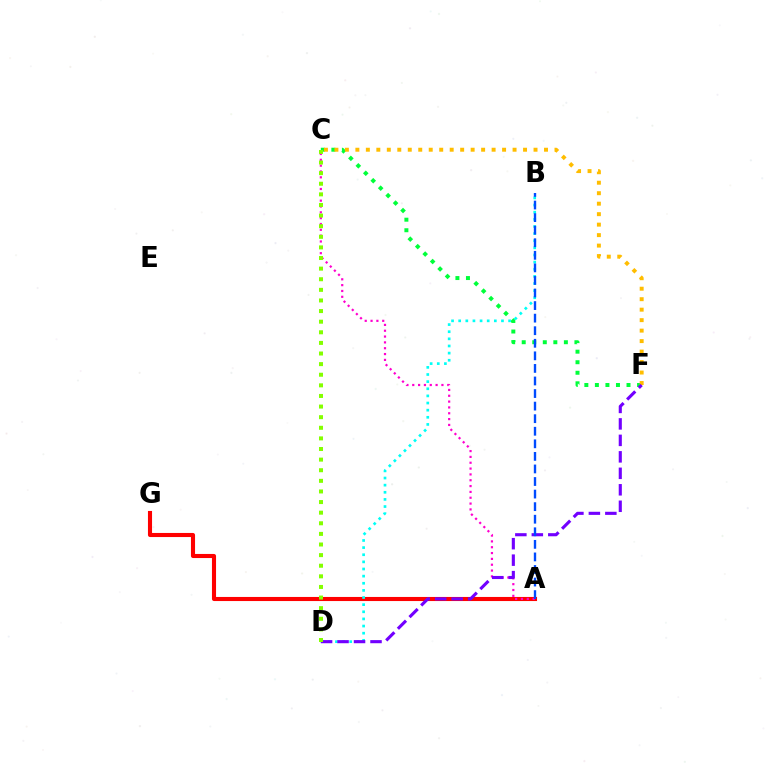{('C', 'F'): [{'color': '#00ff39', 'line_style': 'dotted', 'thickness': 2.86}, {'color': '#ffbd00', 'line_style': 'dotted', 'thickness': 2.85}], ('A', 'G'): [{'color': '#ff0000', 'line_style': 'solid', 'thickness': 2.95}], ('B', 'D'): [{'color': '#00fff6', 'line_style': 'dotted', 'thickness': 1.94}], ('A', 'C'): [{'color': '#ff00cf', 'line_style': 'dotted', 'thickness': 1.59}], ('D', 'F'): [{'color': '#7200ff', 'line_style': 'dashed', 'thickness': 2.24}], ('C', 'D'): [{'color': '#84ff00', 'line_style': 'dotted', 'thickness': 2.88}], ('A', 'B'): [{'color': '#004bff', 'line_style': 'dashed', 'thickness': 1.71}]}